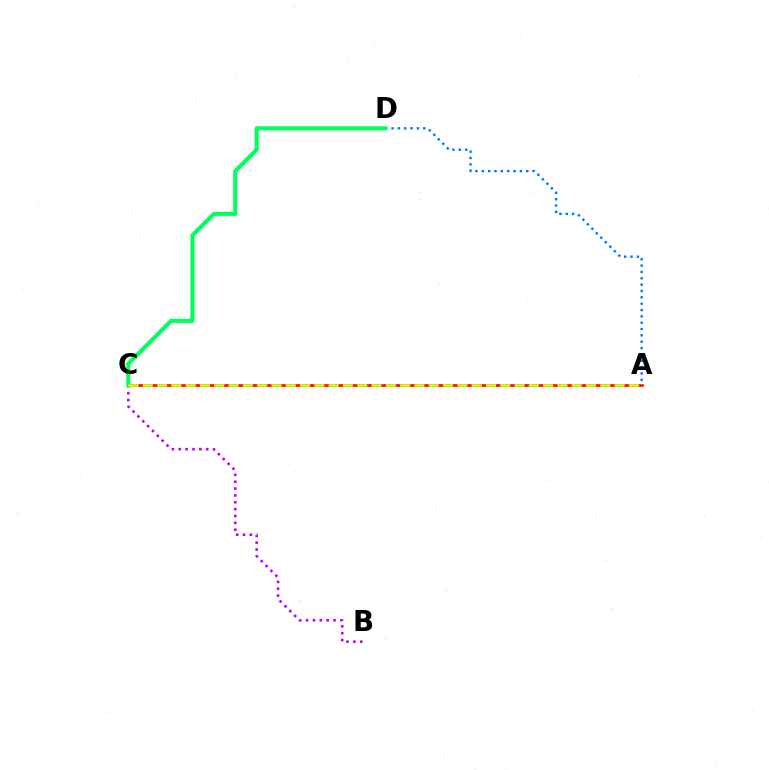{('B', 'C'): [{'color': '#b900ff', 'line_style': 'dotted', 'thickness': 1.87}], ('A', 'D'): [{'color': '#0074ff', 'line_style': 'dotted', 'thickness': 1.72}], ('A', 'C'): [{'color': '#ff0000', 'line_style': 'solid', 'thickness': 1.84}, {'color': '#d1ff00', 'line_style': 'dashed', 'thickness': 1.94}], ('C', 'D'): [{'color': '#00ff5c', 'line_style': 'solid', 'thickness': 2.91}]}